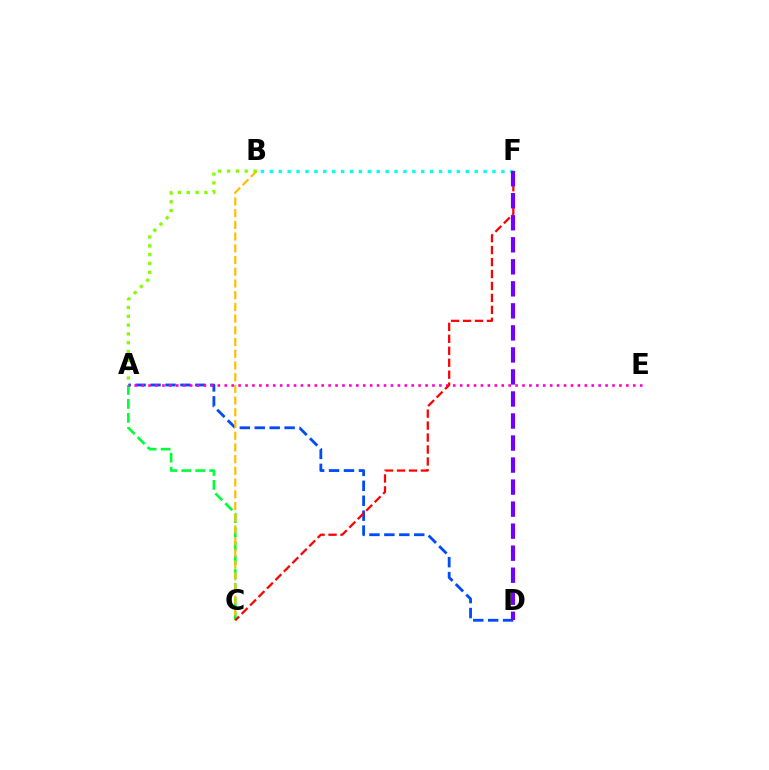{('A', 'D'): [{'color': '#004bff', 'line_style': 'dashed', 'thickness': 2.03}], ('A', 'C'): [{'color': '#00ff39', 'line_style': 'dashed', 'thickness': 1.9}], ('B', 'C'): [{'color': '#ffbd00', 'line_style': 'dashed', 'thickness': 1.59}], ('A', 'E'): [{'color': '#ff00cf', 'line_style': 'dotted', 'thickness': 1.88}], ('A', 'B'): [{'color': '#84ff00', 'line_style': 'dotted', 'thickness': 2.39}], ('C', 'F'): [{'color': '#ff0000', 'line_style': 'dashed', 'thickness': 1.62}], ('B', 'F'): [{'color': '#00fff6', 'line_style': 'dotted', 'thickness': 2.42}], ('D', 'F'): [{'color': '#7200ff', 'line_style': 'dashed', 'thickness': 2.99}]}